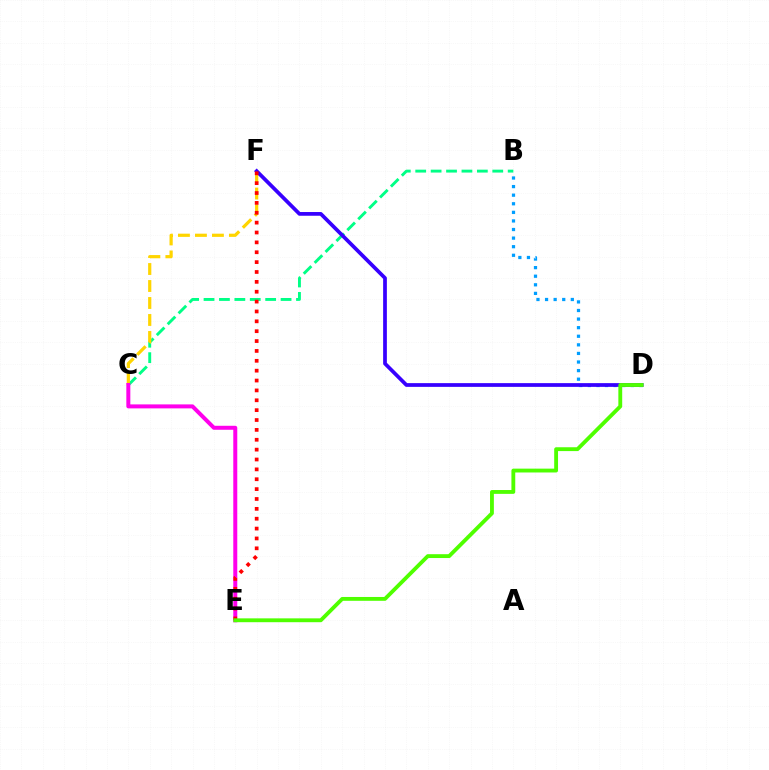{('B', 'C'): [{'color': '#00ff86', 'line_style': 'dashed', 'thickness': 2.09}], ('B', 'D'): [{'color': '#009eff', 'line_style': 'dotted', 'thickness': 2.33}], ('C', 'F'): [{'color': '#ffd500', 'line_style': 'dashed', 'thickness': 2.31}], ('D', 'F'): [{'color': '#3700ff', 'line_style': 'solid', 'thickness': 2.69}], ('C', 'E'): [{'color': '#ff00ed', 'line_style': 'solid', 'thickness': 2.87}], ('E', 'F'): [{'color': '#ff0000', 'line_style': 'dotted', 'thickness': 2.68}], ('D', 'E'): [{'color': '#4fff00', 'line_style': 'solid', 'thickness': 2.77}]}